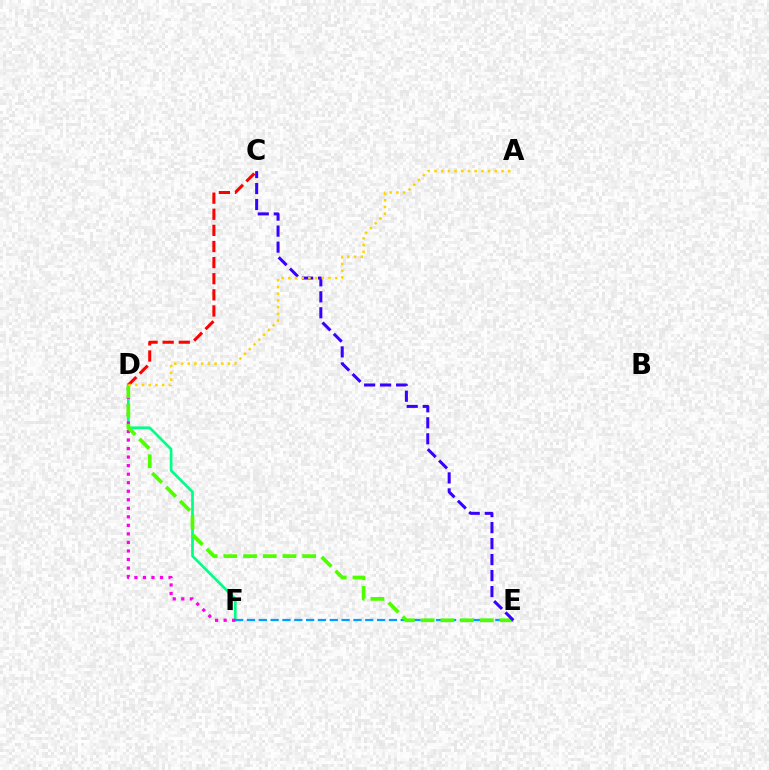{('D', 'F'): [{'color': '#00ff86', 'line_style': 'solid', 'thickness': 1.95}, {'color': '#ff00ed', 'line_style': 'dotted', 'thickness': 2.32}], ('E', 'F'): [{'color': '#009eff', 'line_style': 'dashed', 'thickness': 1.61}], ('C', 'D'): [{'color': '#ff0000', 'line_style': 'dashed', 'thickness': 2.19}], ('D', 'E'): [{'color': '#4fff00', 'line_style': 'dashed', 'thickness': 2.68}], ('C', 'E'): [{'color': '#3700ff', 'line_style': 'dashed', 'thickness': 2.17}], ('A', 'D'): [{'color': '#ffd500', 'line_style': 'dotted', 'thickness': 1.82}]}